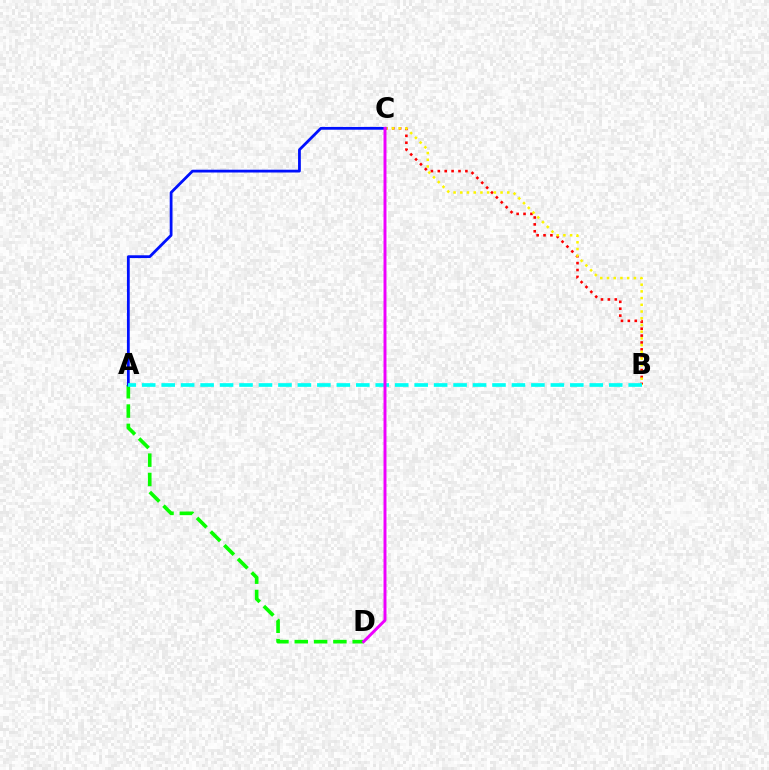{('A', 'D'): [{'color': '#08ff00', 'line_style': 'dashed', 'thickness': 2.62}], ('B', 'C'): [{'color': '#ff0000', 'line_style': 'dotted', 'thickness': 1.87}, {'color': '#fcf500', 'line_style': 'dotted', 'thickness': 1.82}], ('A', 'C'): [{'color': '#0010ff', 'line_style': 'solid', 'thickness': 2.0}], ('A', 'B'): [{'color': '#00fff6', 'line_style': 'dashed', 'thickness': 2.64}], ('C', 'D'): [{'color': '#ee00ff', 'line_style': 'solid', 'thickness': 2.13}]}